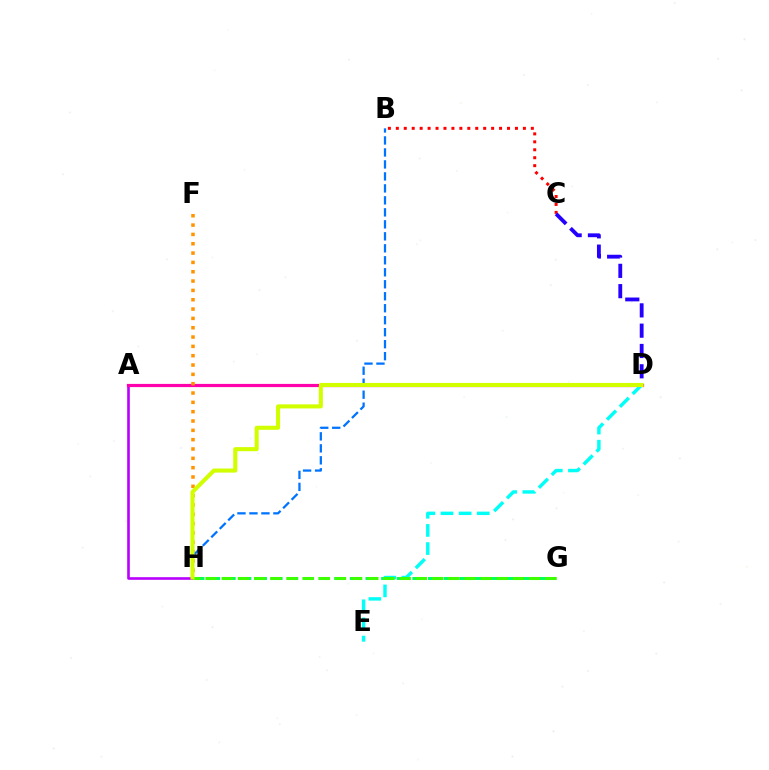{('A', 'H'): [{'color': '#b900ff', 'line_style': 'solid', 'thickness': 1.89}], ('B', 'C'): [{'color': '#ff0000', 'line_style': 'dotted', 'thickness': 2.16}], ('A', 'D'): [{'color': '#ff00ac', 'line_style': 'solid', 'thickness': 2.3}], ('F', 'H'): [{'color': '#ff9400', 'line_style': 'dotted', 'thickness': 2.53}], ('C', 'D'): [{'color': '#2500ff', 'line_style': 'dashed', 'thickness': 2.76}], ('B', 'H'): [{'color': '#0074ff', 'line_style': 'dashed', 'thickness': 1.63}], ('G', 'H'): [{'color': '#00ff5c', 'line_style': 'dashed', 'thickness': 2.12}, {'color': '#3dff00', 'line_style': 'dashed', 'thickness': 2.2}], ('D', 'E'): [{'color': '#00fff6', 'line_style': 'dashed', 'thickness': 2.47}], ('D', 'H'): [{'color': '#d1ff00', 'line_style': 'solid', 'thickness': 2.93}]}